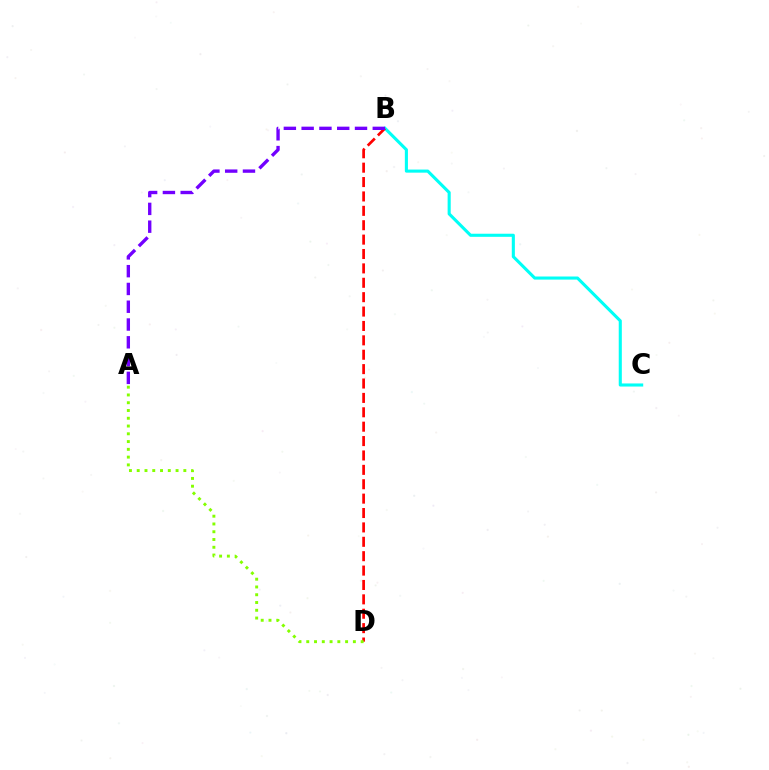{('B', 'C'): [{'color': '#00fff6', 'line_style': 'solid', 'thickness': 2.23}], ('B', 'D'): [{'color': '#ff0000', 'line_style': 'dashed', 'thickness': 1.95}], ('A', 'D'): [{'color': '#84ff00', 'line_style': 'dotted', 'thickness': 2.11}], ('A', 'B'): [{'color': '#7200ff', 'line_style': 'dashed', 'thickness': 2.42}]}